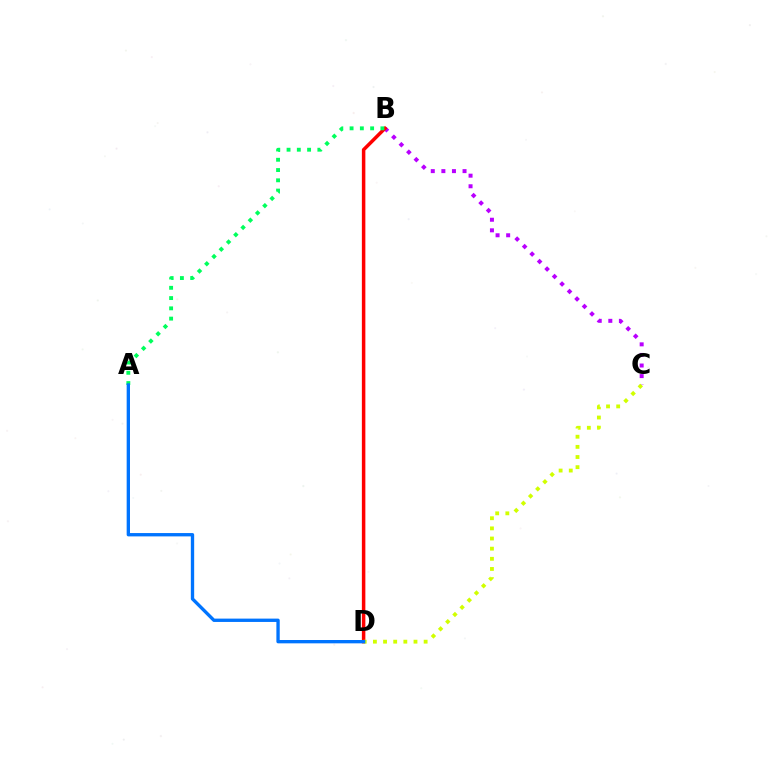{('B', 'C'): [{'color': '#b900ff', 'line_style': 'dotted', 'thickness': 2.88}], ('B', 'D'): [{'color': '#ff0000', 'line_style': 'solid', 'thickness': 2.52}], ('C', 'D'): [{'color': '#d1ff00', 'line_style': 'dotted', 'thickness': 2.76}], ('A', 'B'): [{'color': '#00ff5c', 'line_style': 'dotted', 'thickness': 2.79}], ('A', 'D'): [{'color': '#0074ff', 'line_style': 'solid', 'thickness': 2.4}]}